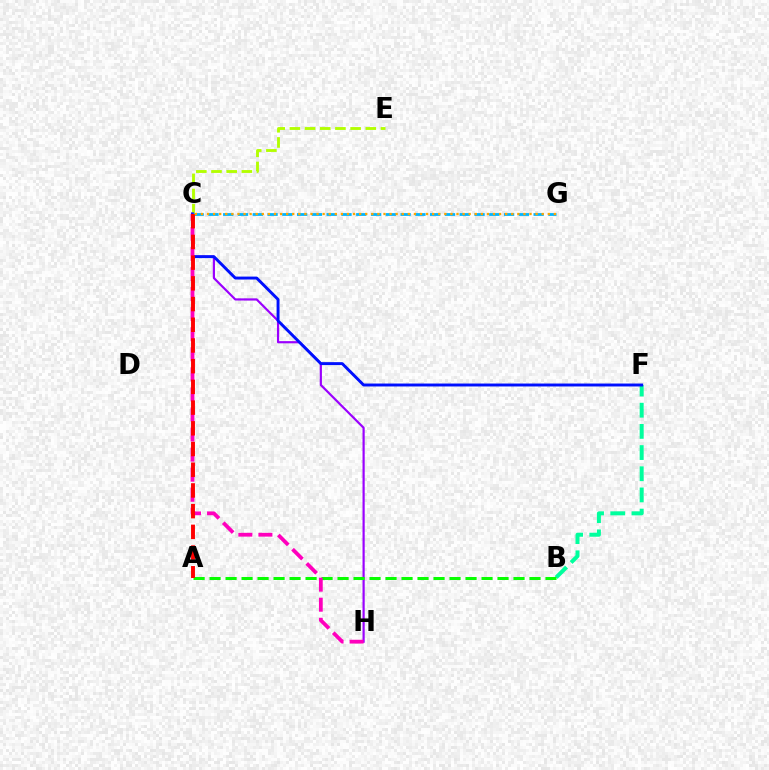{('C', 'H'): [{'color': '#9b00ff', 'line_style': 'solid', 'thickness': 1.57}, {'color': '#ff00bd', 'line_style': 'dashed', 'thickness': 2.73}], ('C', 'E'): [{'color': '#b3ff00', 'line_style': 'dashed', 'thickness': 2.06}], ('B', 'F'): [{'color': '#00ff9d', 'line_style': 'dashed', 'thickness': 2.88}], ('C', 'F'): [{'color': '#0010ff', 'line_style': 'solid', 'thickness': 2.11}], ('A', 'B'): [{'color': '#08ff00', 'line_style': 'dashed', 'thickness': 2.17}], ('C', 'G'): [{'color': '#00b5ff', 'line_style': 'dashed', 'thickness': 2.01}, {'color': '#ffa500', 'line_style': 'dotted', 'thickness': 1.65}], ('A', 'C'): [{'color': '#ff0000', 'line_style': 'dashed', 'thickness': 2.81}]}